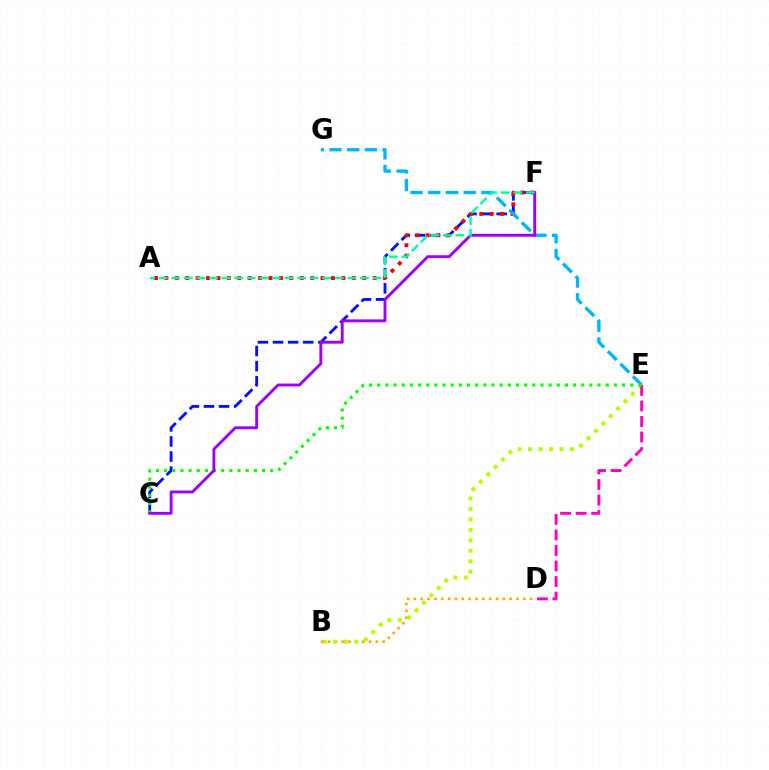{('C', 'F'): [{'color': '#0010ff', 'line_style': 'dashed', 'thickness': 2.05}, {'color': '#9b00ff', 'line_style': 'solid', 'thickness': 2.09}], ('B', 'D'): [{'color': '#ffa500', 'line_style': 'dotted', 'thickness': 1.86}], ('A', 'F'): [{'color': '#ff0000', 'line_style': 'dotted', 'thickness': 2.83}, {'color': '#00ff9d', 'line_style': 'dashed', 'thickness': 1.71}], ('E', 'G'): [{'color': '#00b5ff', 'line_style': 'dashed', 'thickness': 2.4}], ('B', 'E'): [{'color': '#b3ff00', 'line_style': 'dotted', 'thickness': 2.85}], ('D', 'E'): [{'color': '#ff00bd', 'line_style': 'dashed', 'thickness': 2.11}], ('C', 'E'): [{'color': '#08ff00', 'line_style': 'dotted', 'thickness': 2.22}]}